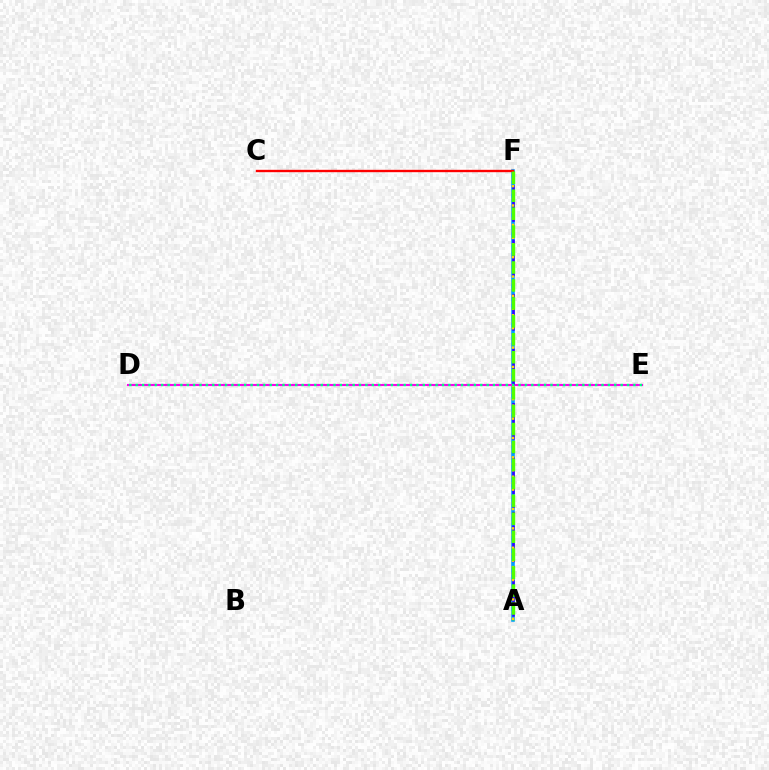{('A', 'F'): [{'color': '#009eff', 'line_style': 'solid', 'thickness': 2.58}, {'color': '#3700ff', 'line_style': 'dashed', 'thickness': 1.85}, {'color': '#ffd500', 'line_style': 'dotted', 'thickness': 1.75}, {'color': '#4fff00', 'line_style': 'dashed', 'thickness': 2.44}], ('D', 'E'): [{'color': '#ff00ed', 'line_style': 'solid', 'thickness': 1.53}, {'color': '#00ff86', 'line_style': 'dotted', 'thickness': 1.73}], ('C', 'F'): [{'color': '#ff0000', 'line_style': 'solid', 'thickness': 1.7}]}